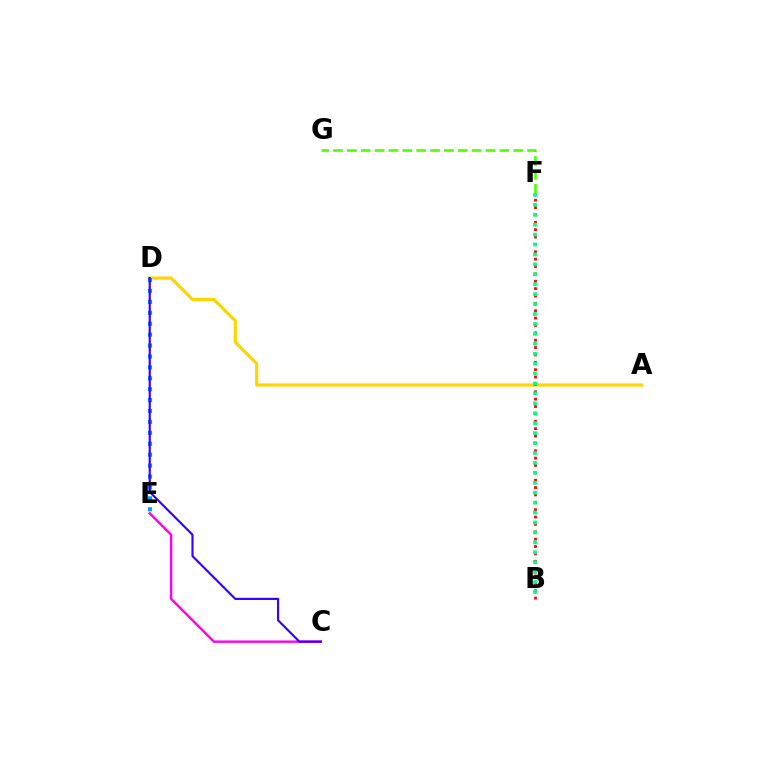{('A', 'D'): [{'color': '#ffd500', 'line_style': 'solid', 'thickness': 2.3}], ('D', 'E'): [{'color': '#009eff', 'line_style': 'dotted', 'thickness': 2.97}], ('F', 'G'): [{'color': '#4fff00', 'line_style': 'dashed', 'thickness': 1.88}], ('C', 'E'): [{'color': '#ff00ed', 'line_style': 'solid', 'thickness': 1.73}], ('B', 'F'): [{'color': '#ff0000', 'line_style': 'dotted', 'thickness': 2.0}, {'color': '#00ff86', 'line_style': 'dotted', 'thickness': 2.7}], ('C', 'D'): [{'color': '#3700ff', 'line_style': 'solid', 'thickness': 1.55}]}